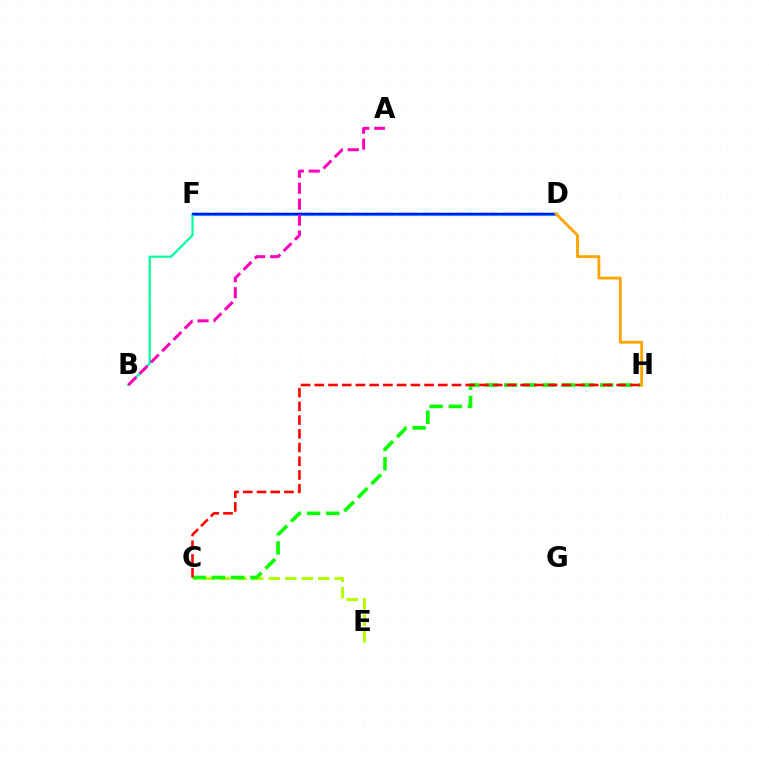{('C', 'E'): [{'color': '#b3ff00', 'line_style': 'dashed', 'thickness': 2.24}], ('D', 'F'): [{'color': '#00b5ff', 'line_style': 'solid', 'thickness': 2.25}, {'color': '#9b00ff', 'line_style': 'dashed', 'thickness': 1.57}, {'color': '#0010ff', 'line_style': 'solid', 'thickness': 1.62}], ('C', 'H'): [{'color': '#08ff00', 'line_style': 'dashed', 'thickness': 2.61}, {'color': '#ff0000', 'line_style': 'dashed', 'thickness': 1.86}], ('B', 'D'): [{'color': '#00ff9d', 'line_style': 'solid', 'thickness': 1.57}], ('D', 'H'): [{'color': '#ffa500', 'line_style': 'solid', 'thickness': 2.05}], ('A', 'B'): [{'color': '#ff00bd', 'line_style': 'dashed', 'thickness': 2.17}]}